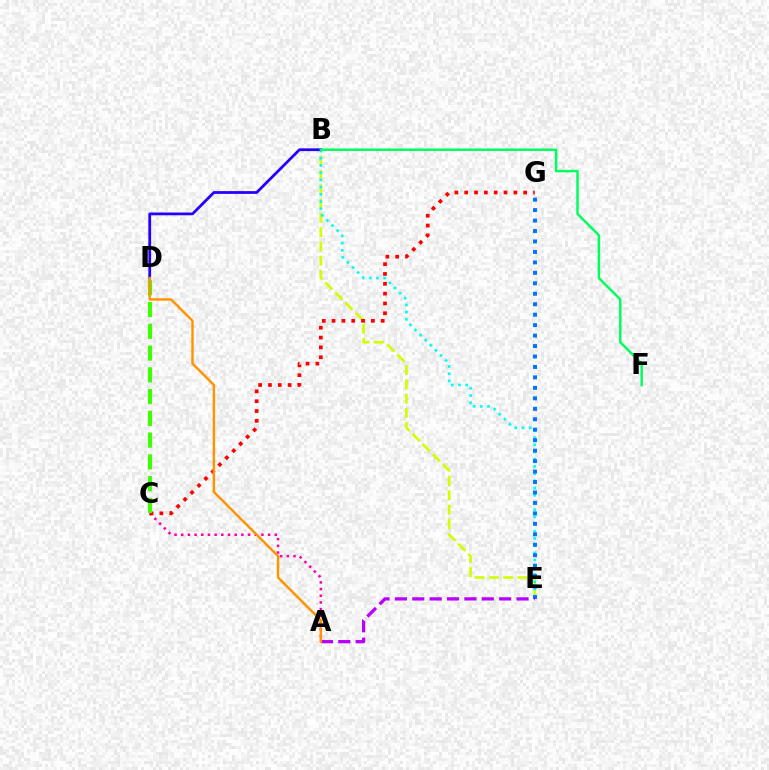{('B', 'E'): [{'color': '#d1ff00', 'line_style': 'dashed', 'thickness': 1.94}, {'color': '#00fff6', 'line_style': 'dotted', 'thickness': 1.96}], ('A', 'C'): [{'color': '#ff00ac', 'line_style': 'dotted', 'thickness': 1.82}], ('B', 'D'): [{'color': '#2500ff', 'line_style': 'solid', 'thickness': 1.99}], ('C', 'G'): [{'color': '#ff0000', 'line_style': 'dotted', 'thickness': 2.67}], ('E', 'G'): [{'color': '#0074ff', 'line_style': 'dotted', 'thickness': 2.84}], ('C', 'D'): [{'color': '#3dff00', 'line_style': 'dashed', 'thickness': 2.96}], ('A', 'E'): [{'color': '#b900ff', 'line_style': 'dashed', 'thickness': 2.36}], ('B', 'F'): [{'color': '#00ff5c', 'line_style': 'solid', 'thickness': 1.77}], ('A', 'D'): [{'color': '#ff9400', 'line_style': 'solid', 'thickness': 1.76}]}